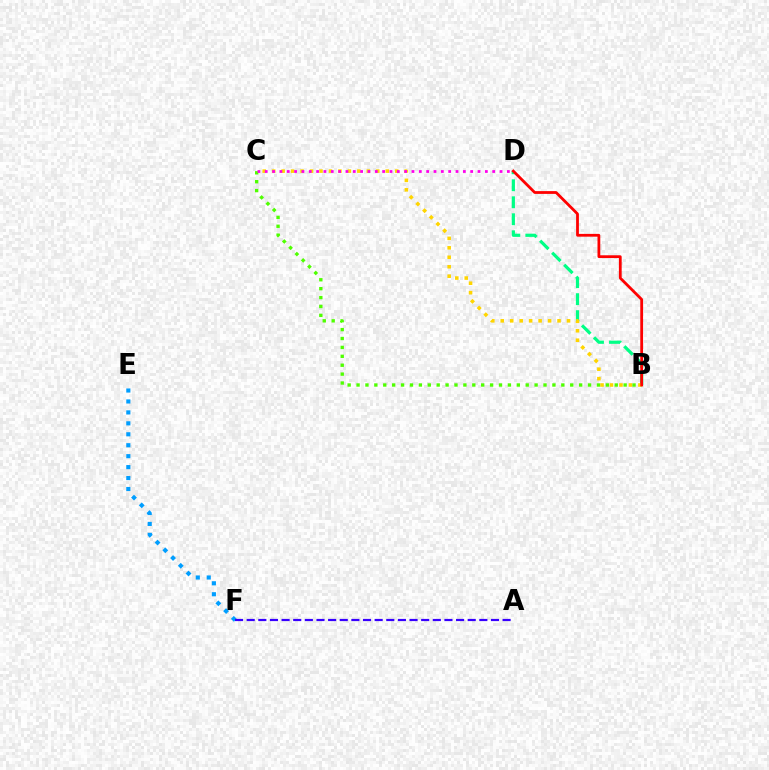{('E', 'F'): [{'color': '#009eff', 'line_style': 'dotted', 'thickness': 2.97}], ('B', 'D'): [{'color': '#00ff86', 'line_style': 'dashed', 'thickness': 2.31}, {'color': '#ff0000', 'line_style': 'solid', 'thickness': 2.0}], ('B', 'C'): [{'color': '#ffd500', 'line_style': 'dotted', 'thickness': 2.57}, {'color': '#4fff00', 'line_style': 'dotted', 'thickness': 2.42}], ('A', 'F'): [{'color': '#3700ff', 'line_style': 'dashed', 'thickness': 1.58}], ('C', 'D'): [{'color': '#ff00ed', 'line_style': 'dotted', 'thickness': 1.99}]}